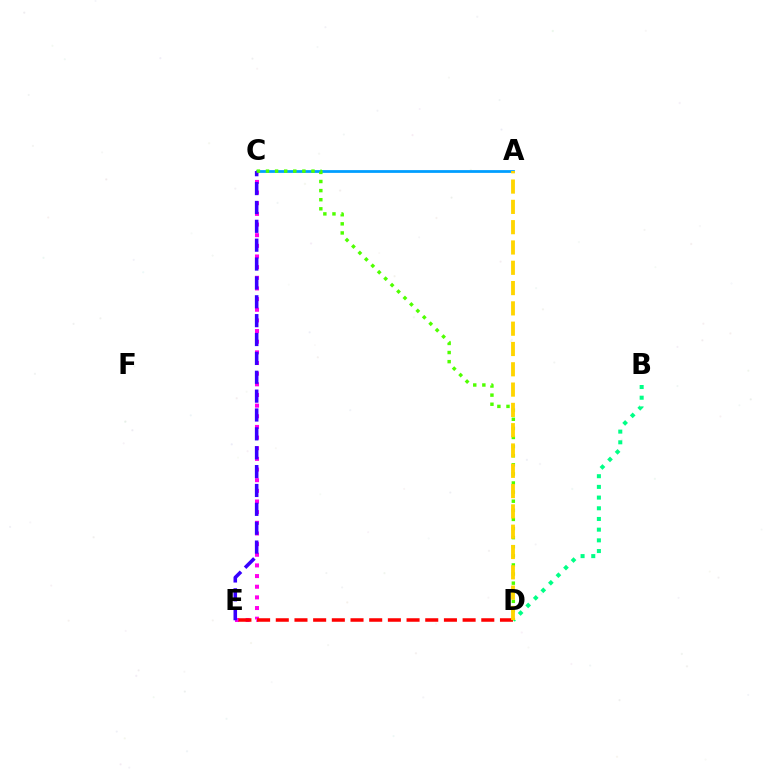{('A', 'C'): [{'color': '#009eff', 'line_style': 'solid', 'thickness': 1.99}], ('C', 'E'): [{'color': '#ff00ed', 'line_style': 'dotted', 'thickness': 2.89}, {'color': '#3700ff', 'line_style': 'dashed', 'thickness': 2.56}], ('B', 'D'): [{'color': '#00ff86', 'line_style': 'dotted', 'thickness': 2.9}], ('D', 'E'): [{'color': '#ff0000', 'line_style': 'dashed', 'thickness': 2.54}], ('C', 'D'): [{'color': '#4fff00', 'line_style': 'dotted', 'thickness': 2.47}], ('A', 'D'): [{'color': '#ffd500', 'line_style': 'dashed', 'thickness': 2.76}]}